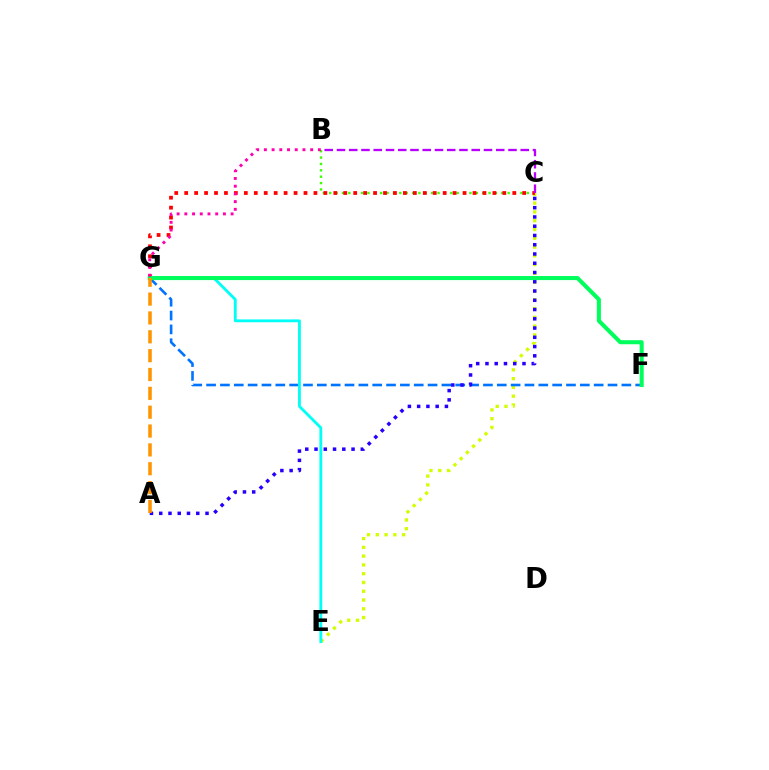{('B', 'C'): [{'color': '#3dff00', 'line_style': 'dotted', 'thickness': 1.73}, {'color': '#b900ff', 'line_style': 'dashed', 'thickness': 1.66}], ('C', 'E'): [{'color': '#d1ff00', 'line_style': 'dotted', 'thickness': 2.38}], ('F', 'G'): [{'color': '#0074ff', 'line_style': 'dashed', 'thickness': 1.88}, {'color': '#00ff5c', 'line_style': 'solid', 'thickness': 2.92}], ('A', 'C'): [{'color': '#2500ff', 'line_style': 'dotted', 'thickness': 2.52}], ('E', 'G'): [{'color': '#00fff6', 'line_style': 'solid', 'thickness': 2.04}], ('C', 'G'): [{'color': '#ff0000', 'line_style': 'dotted', 'thickness': 2.7}], ('A', 'G'): [{'color': '#ff9400', 'line_style': 'dashed', 'thickness': 2.56}], ('B', 'G'): [{'color': '#ff00ac', 'line_style': 'dotted', 'thickness': 2.1}]}